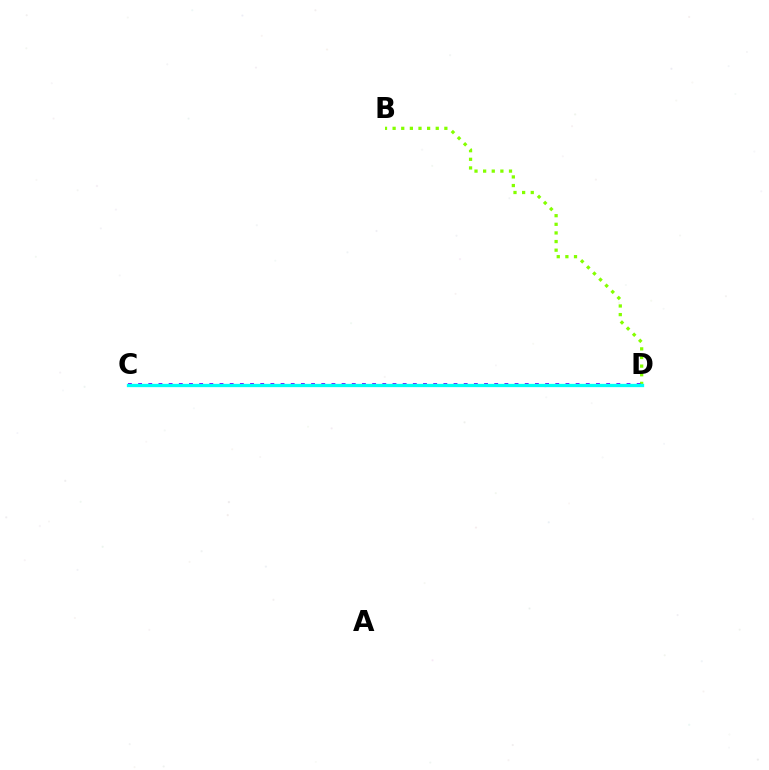{('C', 'D'): [{'color': '#ff0000', 'line_style': 'dashed', 'thickness': 1.81}, {'color': '#7200ff', 'line_style': 'dotted', 'thickness': 2.76}, {'color': '#00fff6', 'line_style': 'solid', 'thickness': 2.37}], ('B', 'D'): [{'color': '#84ff00', 'line_style': 'dotted', 'thickness': 2.34}]}